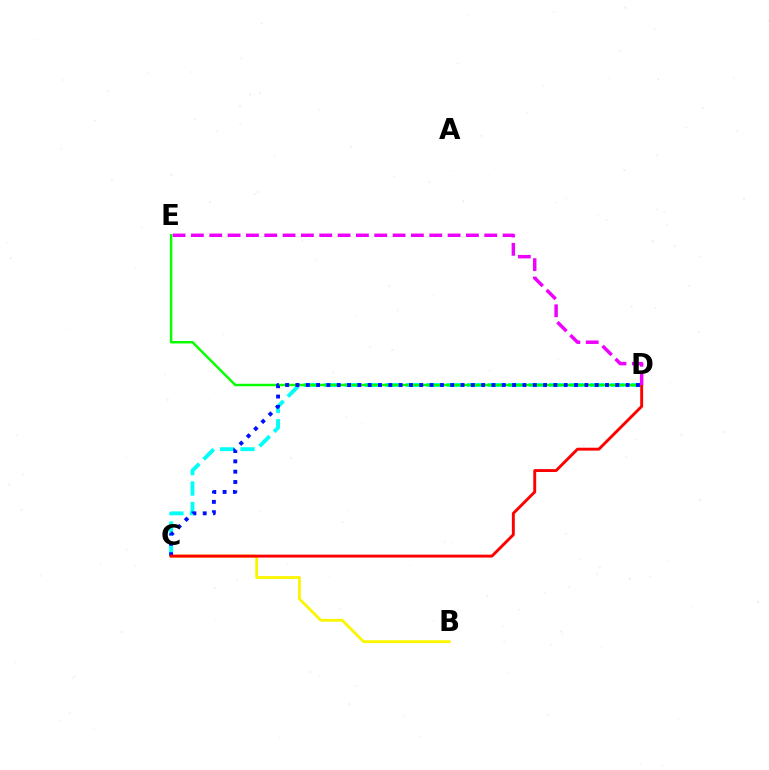{('C', 'D'): [{'color': '#00fff6', 'line_style': 'dashed', 'thickness': 2.78}, {'color': '#0010ff', 'line_style': 'dotted', 'thickness': 2.8}, {'color': '#ff0000', 'line_style': 'solid', 'thickness': 2.09}], ('D', 'E'): [{'color': '#08ff00', 'line_style': 'solid', 'thickness': 1.77}, {'color': '#ee00ff', 'line_style': 'dashed', 'thickness': 2.49}], ('B', 'C'): [{'color': '#fcf500', 'line_style': 'solid', 'thickness': 2.02}]}